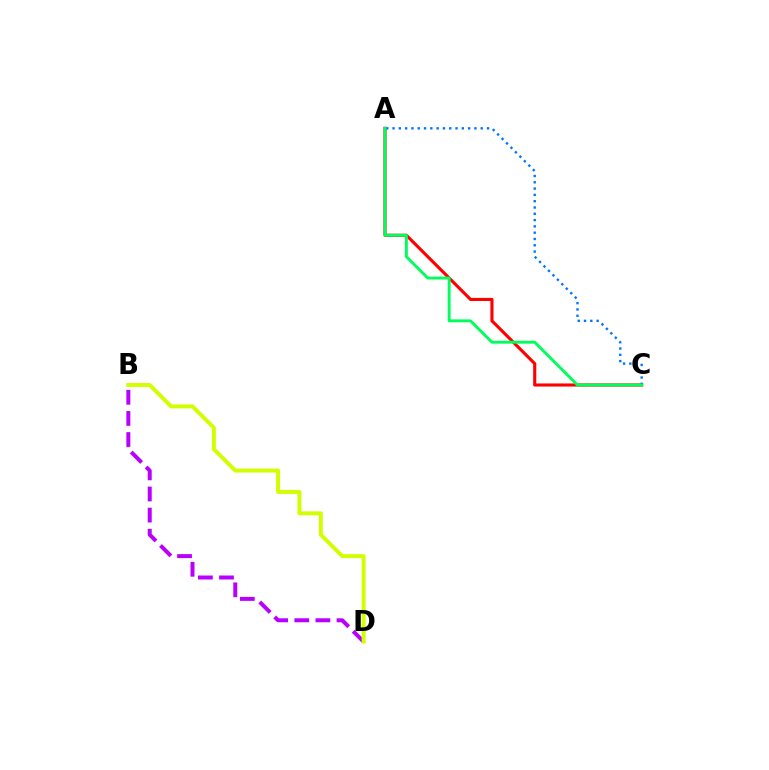{('B', 'D'): [{'color': '#b900ff', 'line_style': 'dashed', 'thickness': 2.87}, {'color': '#d1ff00', 'line_style': 'solid', 'thickness': 2.84}], ('A', 'C'): [{'color': '#ff0000', 'line_style': 'solid', 'thickness': 2.24}, {'color': '#0074ff', 'line_style': 'dotted', 'thickness': 1.71}, {'color': '#00ff5c', 'line_style': 'solid', 'thickness': 2.08}]}